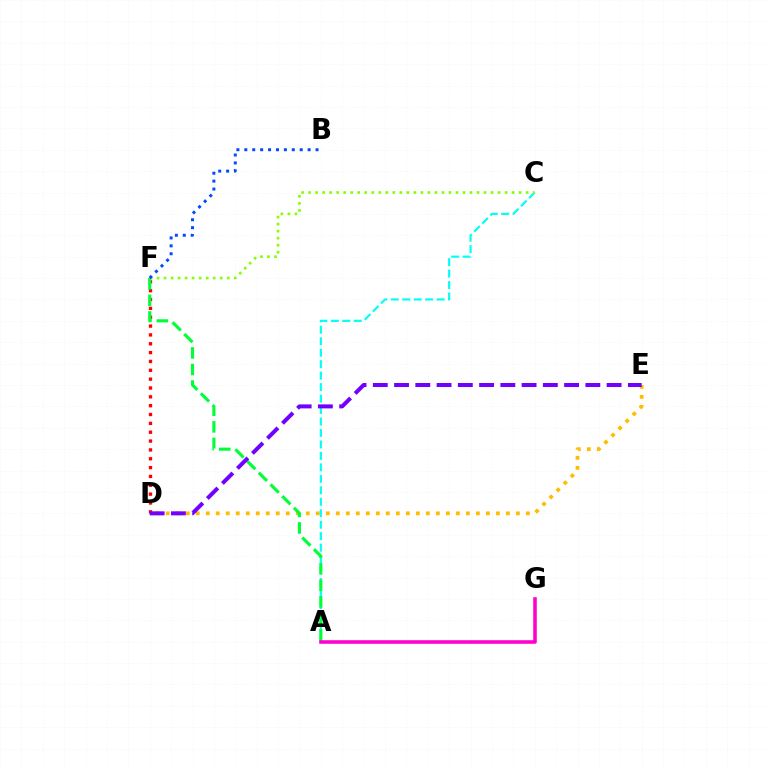{('D', 'E'): [{'color': '#ffbd00', 'line_style': 'dotted', 'thickness': 2.72}, {'color': '#7200ff', 'line_style': 'dashed', 'thickness': 2.89}], ('A', 'C'): [{'color': '#00fff6', 'line_style': 'dashed', 'thickness': 1.56}], ('D', 'F'): [{'color': '#ff0000', 'line_style': 'dotted', 'thickness': 2.4}], ('C', 'F'): [{'color': '#84ff00', 'line_style': 'dotted', 'thickness': 1.91}], ('A', 'F'): [{'color': '#00ff39', 'line_style': 'dashed', 'thickness': 2.25}], ('B', 'F'): [{'color': '#004bff', 'line_style': 'dotted', 'thickness': 2.15}], ('A', 'G'): [{'color': '#ff00cf', 'line_style': 'solid', 'thickness': 2.57}]}